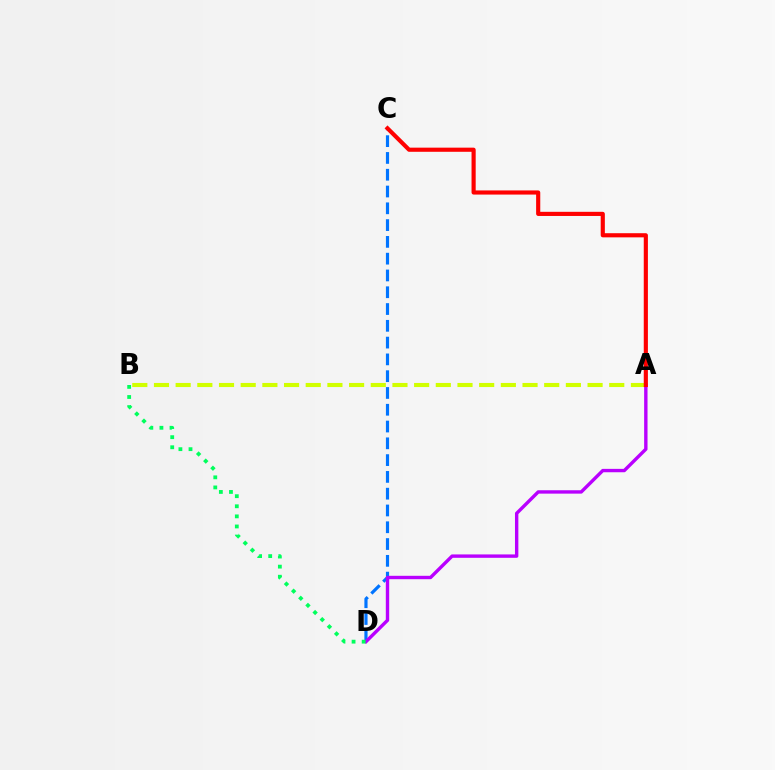{('C', 'D'): [{'color': '#0074ff', 'line_style': 'dashed', 'thickness': 2.28}], ('A', 'B'): [{'color': '#d1ff00', 'line_style': 'dashed', 'thickness': 2.95}], ('A', 'D'): [{'color': '#b900ff', 'line_style': 'solid', 'thickness': 2.44}], ('A', 'C'): [{'color': '#ff0000', 'line_style': 'solid', 'thickness': 2.98}], ('B', 'D'): [{'color': '#00ff5c', 'line_style': 'dotted', 'thickness': 2.74}]}